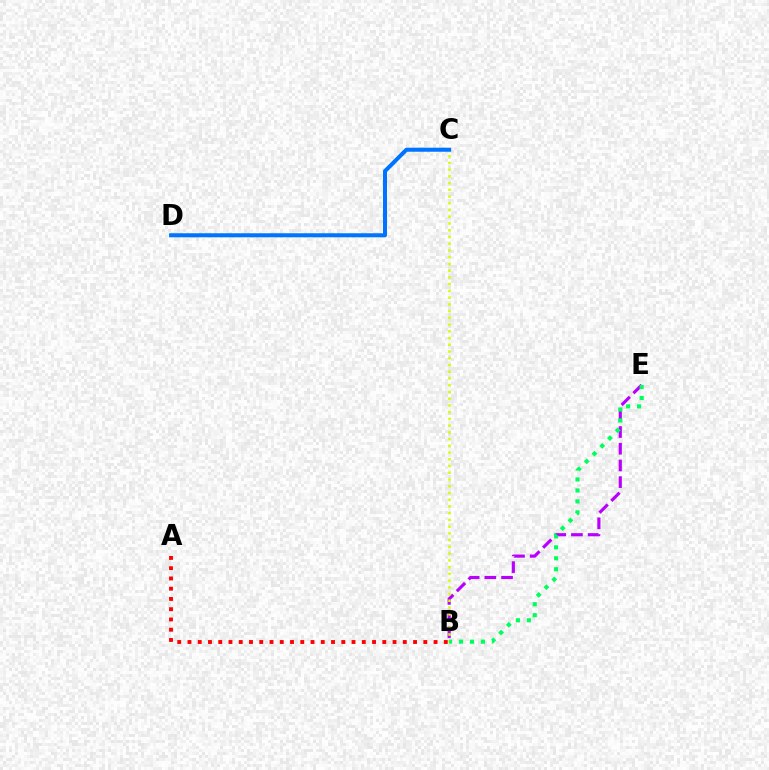{('B', 'E'): [{'color': '#b900ff', 'line_style': 'dashed', 'thickness': 2.27}, {'color': '#00ff5c', 'line_style': 'dotted', 'thickness': 2.98}], ('B', 'C'): [{'color': '#d1ff00', 'line_style': 'dotted', 'thickness': 1.83}], ('C', 'D'): [{'color': '#0074ff', 'line_style': 'solid', 'thickness': 2.91}], ('A', 'B'): [{'color': '#ff0000', 'line_style': 'dotted', 'thickness': 2.79}]}